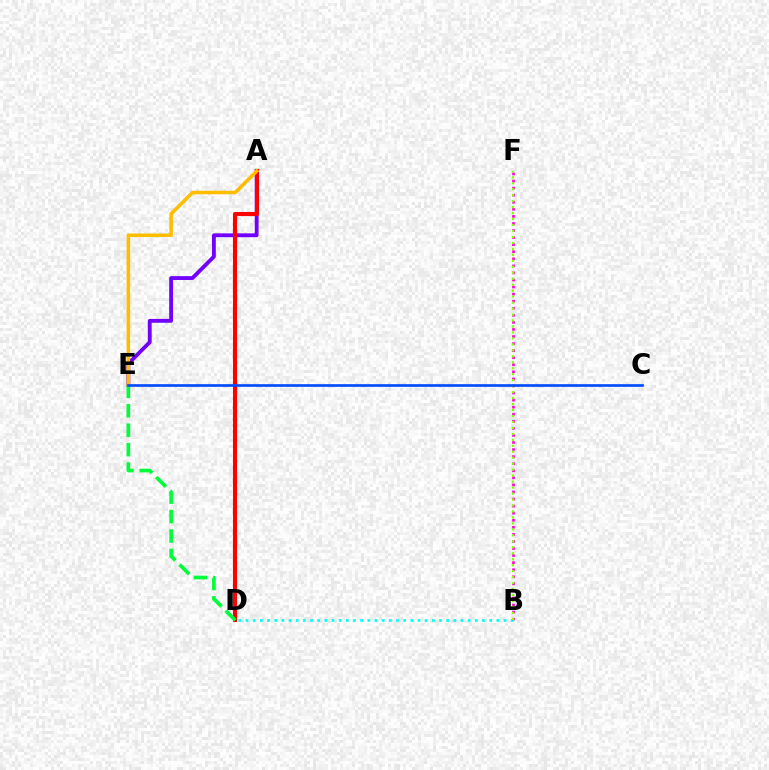{('A', 'E'): [{'color': '#7200ff', 'line_style': 'solid', 'thickness': 2.77}, {'color': '#ffbd00', 'line_style': 'solid', 'thickness': 2.54}], ('A', 'D'): [{'color': '#ff0000', 'line_style': 'solid', 'thickness': 2.94}], ('D', 'E'): [{'color': '#00ff39', 'line_style': 'dashed', 'thickness': 2.64}], ('B', 'F'): [{'color': '#ff00cf', 'line_style': 'dotted', 'thickness': 1.92}, {'color': '#84ff00', 'line_style': 'dotted', 'thickness': 1.62}], ('B', 'D'): [{'color': '#00fff6', 'line_style': 'dotted', 'thickness': 1.95}], ('C', 'E'): [{'color': '#004bff', 'line_style': 'solid', 'thickness': 1.91}]}